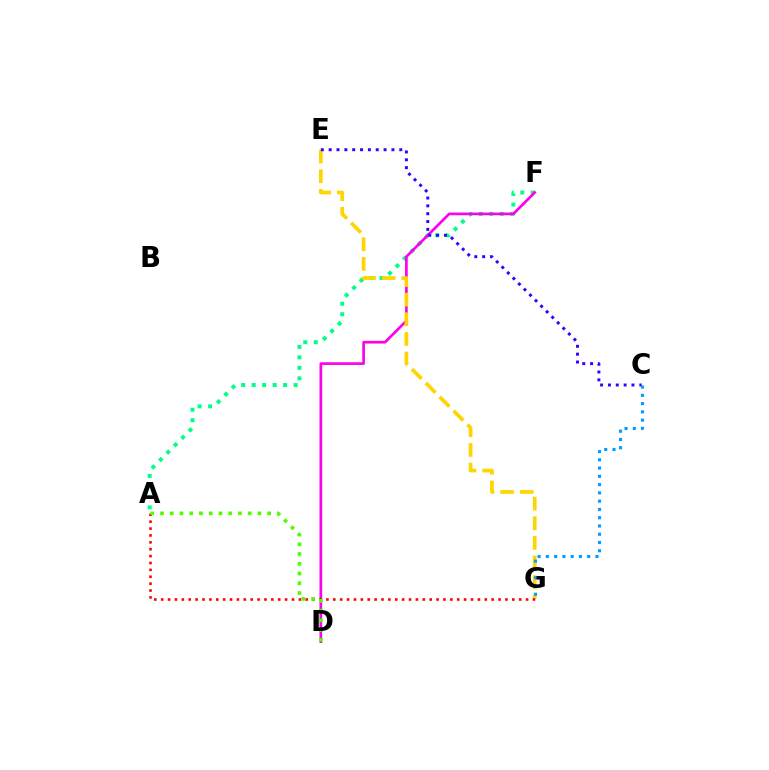{('A', 'F'): [{'color': '#00ff86', 'line_style': 'dotted', 'thickness': 2.85}], ('D', 'F'): [{'color': '#ff00ed', 'line_style': 'solid', 'thickness': 1.94}], ('E', 'G'): [{'color': '#ffd500', 'line_style': 'dashed', 'thickness': 2.67}], ('C', 'E'): [{'color': '#3700ff', 'line_style': 'dotted', 'thickness': 2.13}], ('A', 'G'): [{'color': '#ff0000', 'line_style': 'dotted', 'thickness': 1.87}], ('C', 'G'): [{'color': '#009eff', 'line_style': 'dotted', 'thickness': 2.25}], ('A', 'D'): [{'color': '#4fff00', 'line_style': 'dotted', 'thickness': 2.65}]}